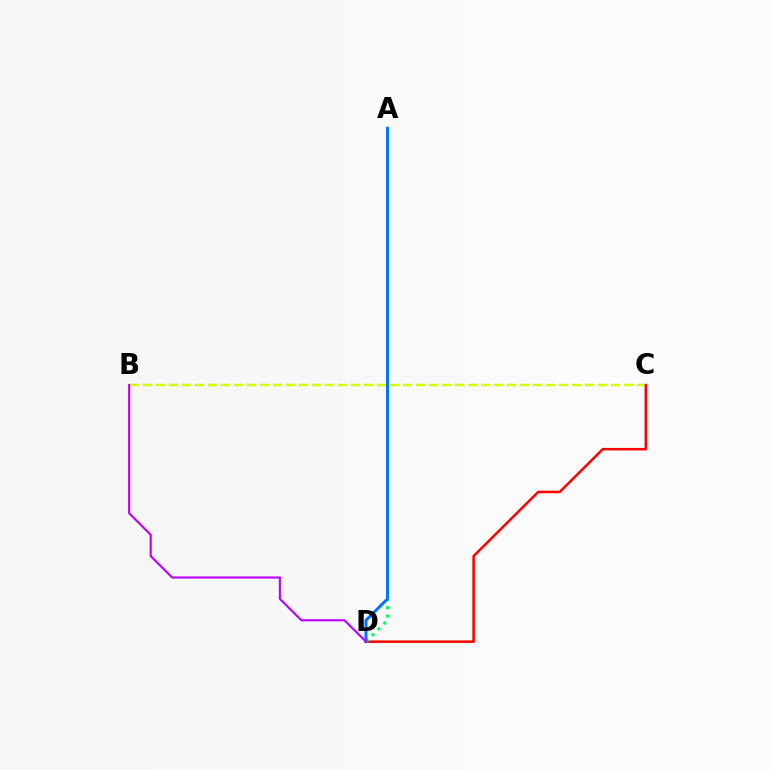{('B', 'C'): [{'color': '#d1ff00', 'line_style': 'dashed', 'thickness': 1.77}], ('C', 'D'): [{'color': '#ff0000', 'line_style': 'solid', 'thickness': 1.81}], ('A', 'D'): [{'color': '#00ff5c', 'line_style': 'dotted', 'thickness': 2.25}, {'color': '#0074ff', 'line_style': 'solid', 'thickness': 2.14}], ('B', 'D'): [{'color': '#b900ff', 'line_style': 'solid', 'thickness': 1.53}]}